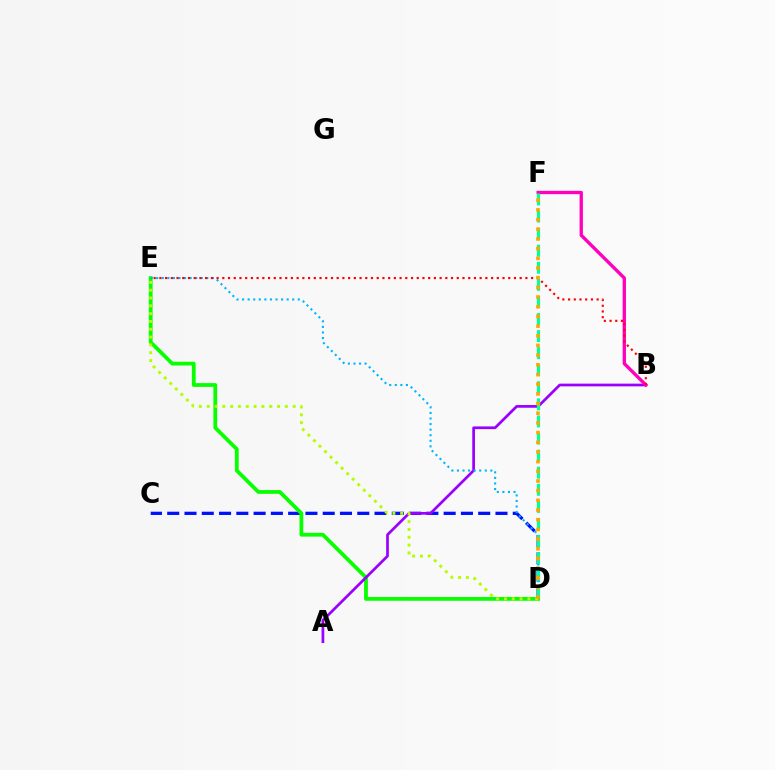{('C', 'D'): [{'color': '#0010ff', 'line_style': 'dashed', 'thickness': 2.35}], ('D', 'E'): [{'color': '#08ff00', 'line_style': 'solid', 'thickness': 2.71}, {'color': '#00b5ff', 'line_style': 'dotted', 'thickness': 1.51}, {'color': '#b3ff00', 'line_style': 'dotted', 'thickness': 2.12}], ('A', 'B'): [{'color': '#9b00ff', 'line_style': 'solid', 'thickness': 1.96}], ('B', 'F'): [{'color': '#ff00bd', 'line_style': 'solid', 'thickness': 2.4}], ('B', 'E'): [{'color': '#ff0000', 'line_style': 'dotted', 'thickness': 1.55}], ('D', 'F'): [{'color': '#00ff9d', 'line_style': 'dashed', 'thickness': 2.32}, {'color': '#ffa500', 'line_style': 'dotted', 'thickness': 2.63}]}